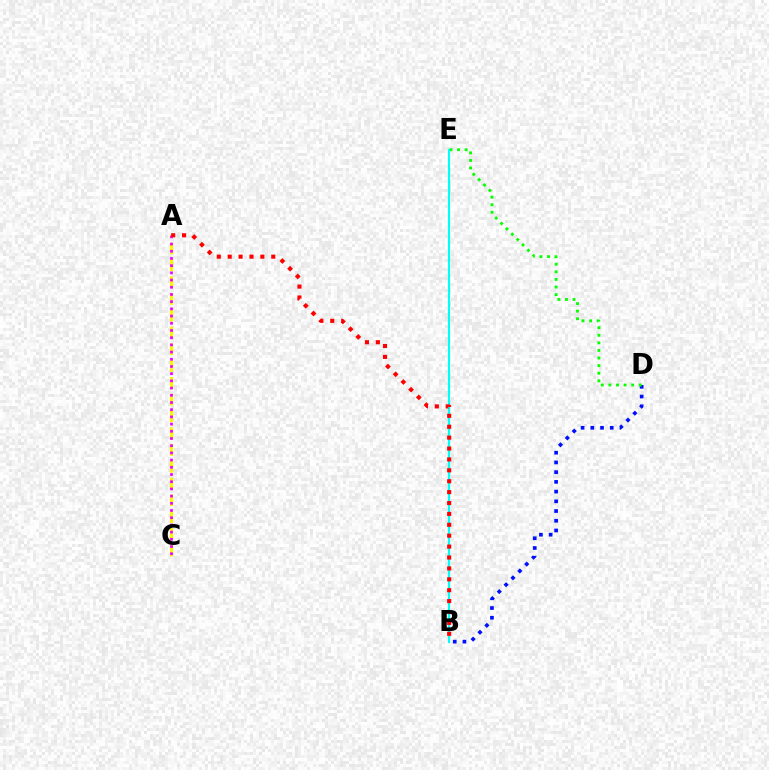{('B', 'D'): [{'color': '#0010ff', 'line_style': 'dotted', 'thickness': 2.64}], ('A', 'C'): [{'color': '#fcf500', 'line_style': 'dashed', 'thickness': 2.28}, {'color': '#ee00ff', 'line_style': 'dotted', 'thickness': 1.96}], ('D', 'E'): [{'color': '#08ff00', 'line_style': 'dotted', 'thickness': 2.06}], ('B', 'E'): [{'color': '#00fff6', 'line_style': 'solid', 'thickness': 1.56}], ('A', 'B'): [{'color': '#ff0000', 'line_style': 'dotted', 'thickness': 2.96}]}